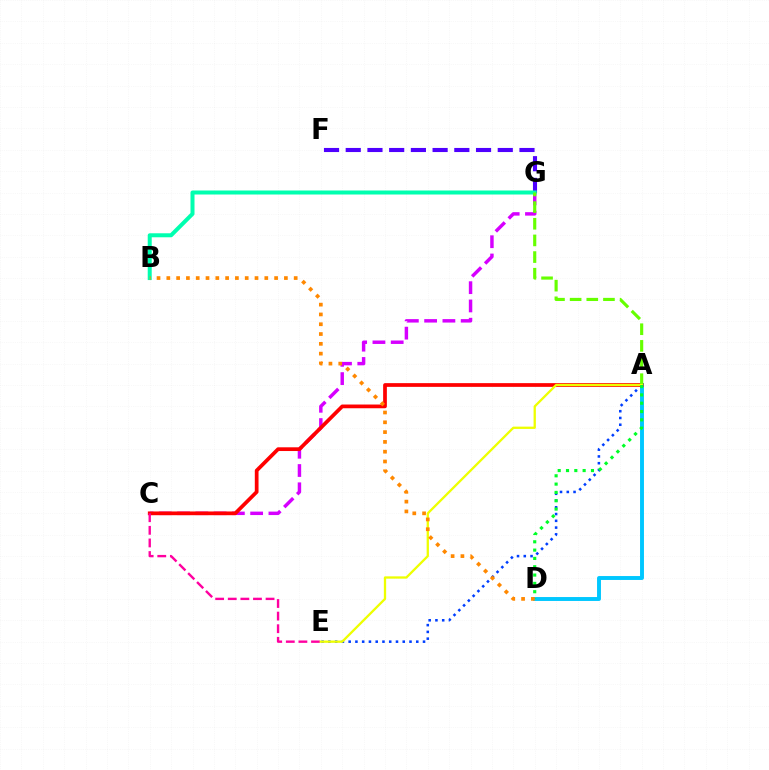{('C', 'G'): [{'color': '#d600ff', 'line_style': 'dashed', 'thickness': 2.48}], ('A', 'D'): [{'color': '#00c7ff', 'line_style': 'solid', 'thickness': 2.82}, {'color': '#00ff27', 'line_style': 'dotted', 'thickness': 2.26}], ('A', 'E'): [{'color': '#003fff', 'line_style': 'dotted', 'thickness': 1.84}, {'color': '#eeff00', 'line_style': 'solid', 'thickness': 1.66}], ('F', 'G'): [{'color': '#4f00ff', 'line_style': 'dashed', 'thickness': 2.95}], ('A', 'C'): [{'color': '#ff0000', 'line_style': 'solid', 'thickness': 2.68}], ('C', 'E'): [{'color': '#ff00a0', 'line_style': 'dashed', 'thickness': 1.71}], ('B', 'G'): [{'color': '#00ffaf', 'line_style': 'solid', 'thickness': 2.88}], ('A', 'G'): [{'color': '#66ff00', 'line_style': 'dashed', 'thickness': 2.26}], ('B', 'D'): [{'color': '#ff8800', 'line_style': 'dotted', 'thickness': 2.66}]}